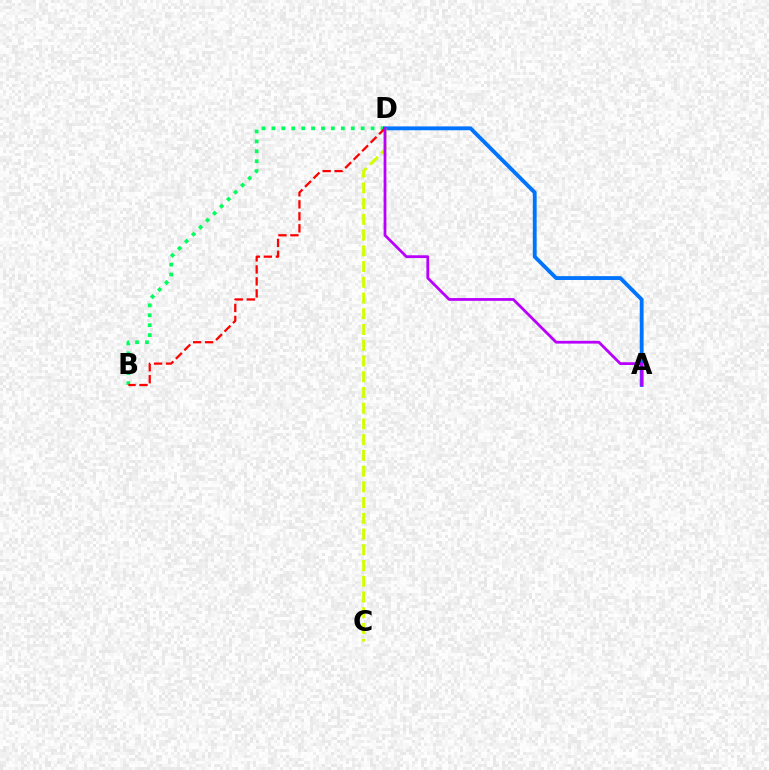{('B', 'D'): [{'color': '#00ff5c', 'line_style': 'dotted', 'thickness': 2.69}, {'color': '#ff0000', 'line_style': 'dashed', 'thickness': 1.63}], ('A', 'D'): [{'color': '#0074ff', 'line_style': 'solid', 'thickness': 2.78}, {'color': '#b900ff', 'line_style': 'solid', 'thickness': 2.0}], ('C', 'D'): [{'color': '#d1ff00', 'line_style': 'dashed', 'thickness': 2.14}]}